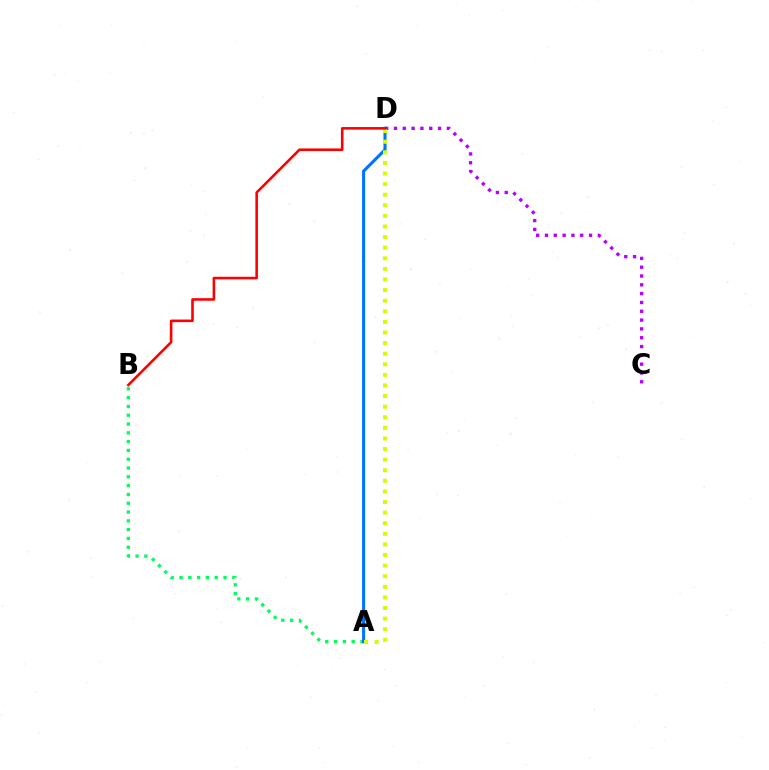{('A', 'B'): [{'color': '#00ff5c', 'line_style': 'dotted', 'thickness': 2.39}], ('C', 'D'): [{'color': '#b900ff', 'line_style': 'dotted', 'thickness': 2.39}], ('A', 'D'): [{'color': '#0074ff', 'line_style': 'solid', 'thickness': 2.23}, {'color': '#d1ff00', 'line_style': 'dotted', 'thickness': 2.88}], ('B', 'D'): [{'color': '#ff0000', 'line_style': 'solid', 'thickness': 1.86}]}